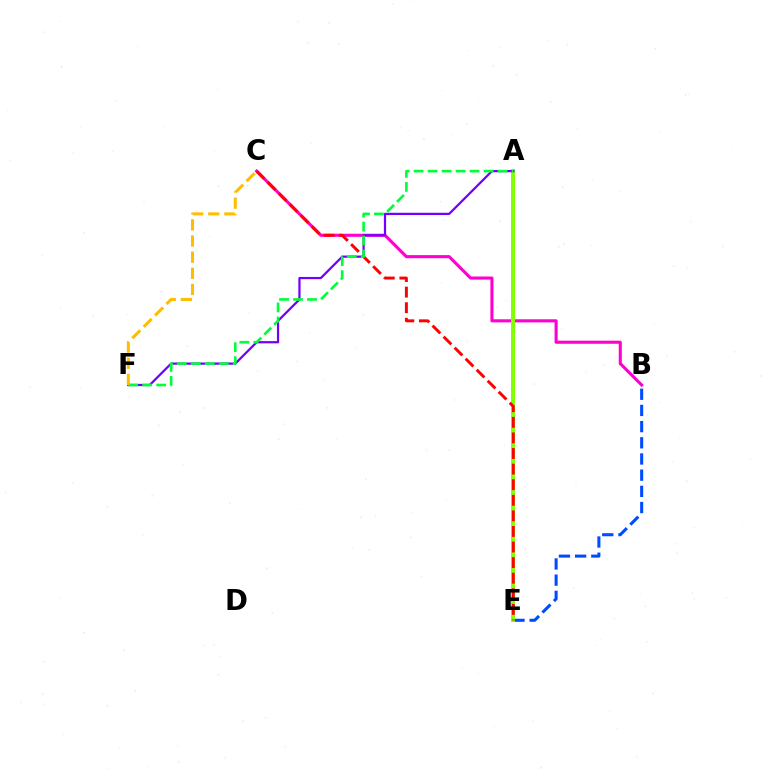{('A', 'E'): [{'color': '#00fff6', 'line_style': 'solid', 'thickness': 1.87}, {'color': '#84ff00', 'line_style': 'solid', 'thickness': 2.84}], ('B', 'E'): [{'color': '#004bff', 'line_style': 'dashed', 'thickness': 2.2}], ('B', 'C'): [{'color': '#ff00cf', 'line_style': 'solid', 'thickness': 2.23}], ('C', 'E'): [{'color': '#ff0000', 'line_style': 'dashed', 'thickness': 2.12}], ('A', 'F'): [{'color': '#7200ff', 'line_style': 'solid', 'thickness': 1.61}, {'color': '#00ff39', 'line_style': 'dashed', 'thickness': 1.9}], ('C', 'F'): [{'color': '#ffbd00', 'line_style': 'dashed', 'thickness': 2.19}]}